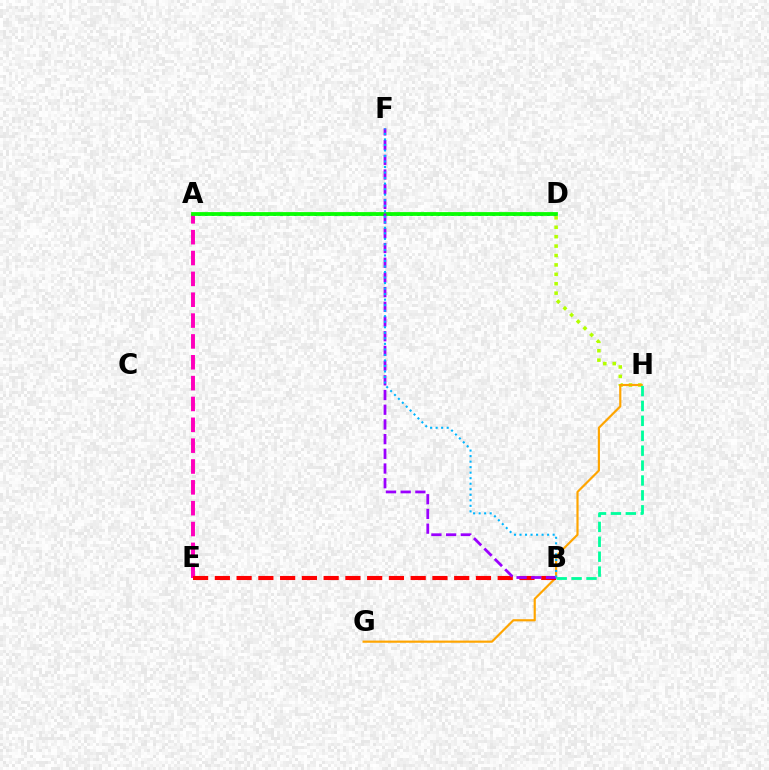{('A', 'D'): [{'color': '#0010ff', 'line_style': 'dotted', 'thickness': 1.86}, {'color': '#08ff00', 'line_style': 'solid', 'thickness': 2.72}], ('D', 'H'): [{'color': '#b3ff00', 'line_style': 'dotted', 'thickness': 2.56}], ('G', 'H'): [{'color': '#ffa500', 'line_style': 'solid', 'thickness': 1.57}], ('B', 'H'): [{'color': '#00ff9d', 'line_style': 'dashed', 'thickness': 2.02}], ('A', 'E'): [{'color': '#ff00bd', 'line_style': 'dashed', 'thickness': 2.83}], ('B', 'E'): [{'color': '#ff0000', 'line_style': 'dashed', 'thickness': 2.96}], ('B', 'F'): [{'color': '#9b00ff', 'line_style': 'dashed', 'thickness': 2.0}, {'color': '#00b5ff', 'line_style': 'dotted', 'thickness': 1.5}]}